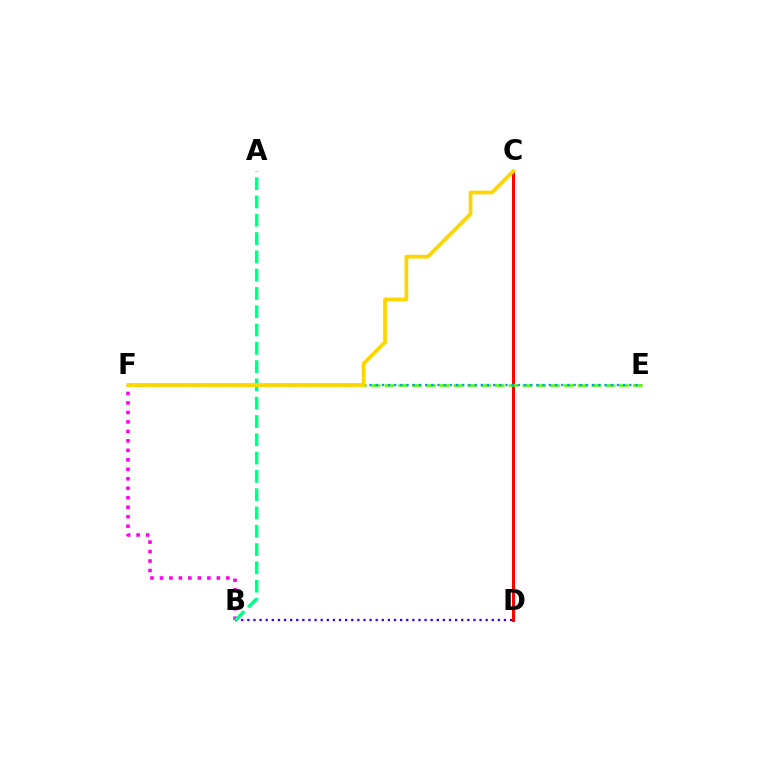{('B', 'D'): [{'color': '#3700ff', 'line_style': 'dotted', 'thickness': 1.66}], ('C', 'D'): [{'color': '#ff0000', 'line_style': 'solid', 'thickness': 2.15}], ('E', 'F'): [{'color': '#4fff00', 'line_style': 'dashed', 'thickness': 1.87}, {'color': '#009eff', 'line_style': 'dotted', 'thickness': 1.68}], ('B', 'F'): [{'color': '#ff00ed', 'line_style': 'dotted', 'thickness': 2.58}], ('A', 'B'): [{'color': '#00ff86', 'line_style': 'dashed', 'thickness': 2.49}], ('C', 'F'): [{'color': '#ffd500', 'line_style': 'solid', 'thickness': 2.71}]}